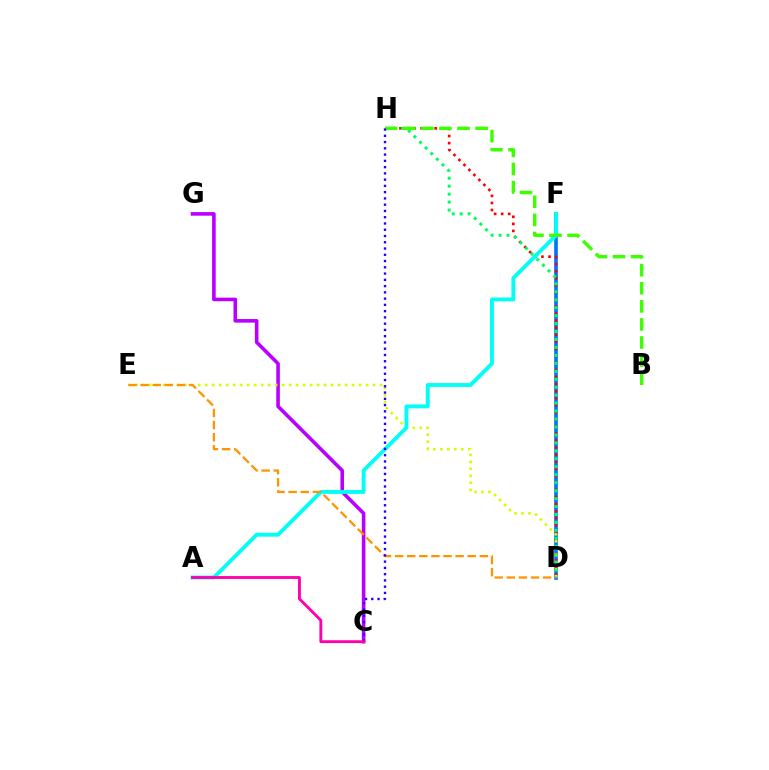{('D', 'F'): [{'color': '#0074ff', 'line_style': 'solid', 'thickness': 2.63}], ('C', 'G'): [{'color': '#b900ff', 'line_style': 'solid', 'thickness': 2.59}], ('D', 'H'): [{'color': '#ff0000', 'line_style': 'dotted', 'thickness': 1.92}, {'color': '#00ff5c', 'line_style': 'dotted', 'thickness': 2.16}], ('D', 'E'): [{'color': '#d1ff00', 'line_style': 'dotted', 'thickness': 1.9}, {'color': '#ff9400', 'line_style': 'dashed', 'thickness': 1.64}], ('A', 'F'): [{'color': '#00fff6', 'line_style': 'solid', 'thickness': 2.8}], ('B', 'H'): [{'color': '#3dff00', 'line_style': 'dashed', 'thickness': 2.46}], ('C', 'H'): [{'color': '#2500ff', 'line_style': 'dotted', 'thickness': 1.7}], ('A', 'C'): [{'color': '#ff00ac', 'line_style': 'solid', 'thickness': 2.05}]}